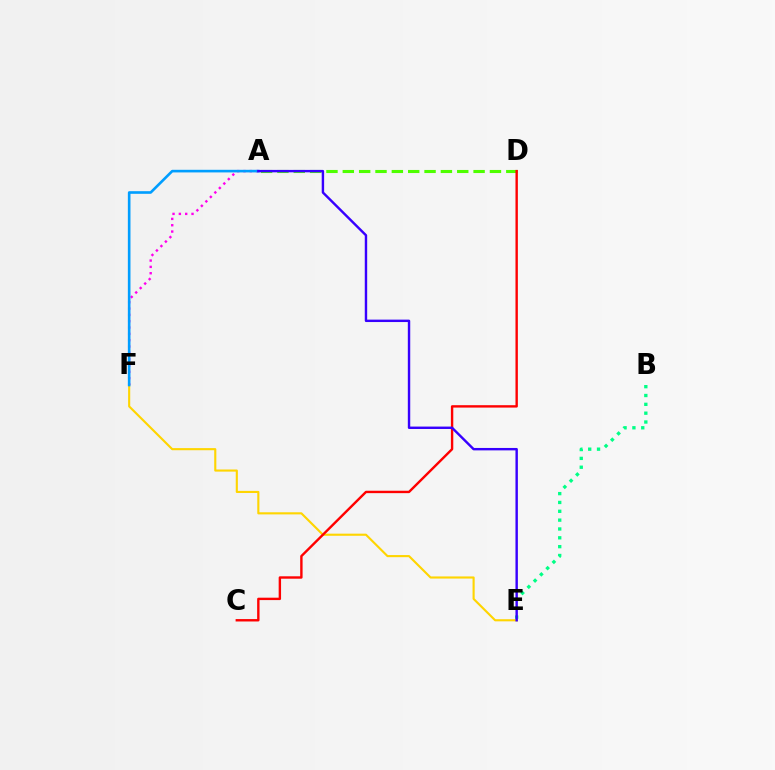{('E', 'F'): [{'color': '#ffd500', 'line_style': 'solid', 'thickness': 1.53}], ('A', 'D'): [{'color': '#4fff00', 'line_style': 'dashed', 'thickness': 2.22}], ('A', 'F'): [{'color': '#ff00ed', 'line_style': 'dotted', 'thickness': 1.72}, {'color': '#009eff', 'line_style': 'solid', 'thickness': 1.89}], ('C', 'D'): [{'color': '#ff0000', 'line_style': 'solid', 'thickness': 1.73}], ('B', 'E'): [{'color': '#00ff86', 'line_style': 'dotted', 'thickness': 2.4}], ('A', 'E'): [{'color': '#3700ff', 'line_style': 'solid', 'thickness': 1.74}]}